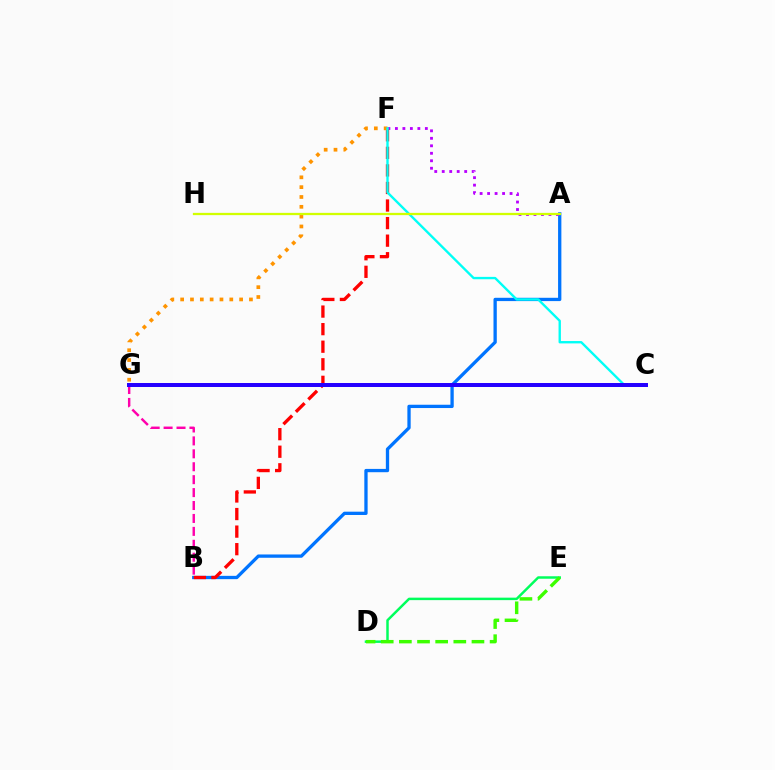{('A', 'B'): [{'color': '#0074ff', 'line_style': 'solid', 'thickness': 2.38}], ('B', 'G'): [{'color': '#ff00ac', 'line_style': 'dashed', 'thickness': 1.76}], ('D', 'E'): [{'color': '#00ff5c', 'line_style': 'solid', 'thickness': 1.79}, {'color': '#3dff00', 'line_style': 'dashed', 'thickness': 2.47}], ('A', 'F'): [{'color': '#b900ff', 'line_style': 'dotted', 'thickness': 2.03}], ('B', 'F'): [{'color': '#ff0000', 'line_style': 'dashed', 'thickness': 2.39}], ('F', 'G'): [{'color': '#ff9400', 'line_style': 'dotted', 'thickness': 2.67}], ('C', 'F'): [{'color': '#00fff6', 'line_style': 'solid', 'thickness': 1.7}], ('C', 'G'): [{'color': '#2500ff', 'line_style': 'solid', 'thickness': 2.87}], ('A', 'H'): [{'color': '#d1ff00', 'line_style': 'solid', 'thickness': 1.64}]}